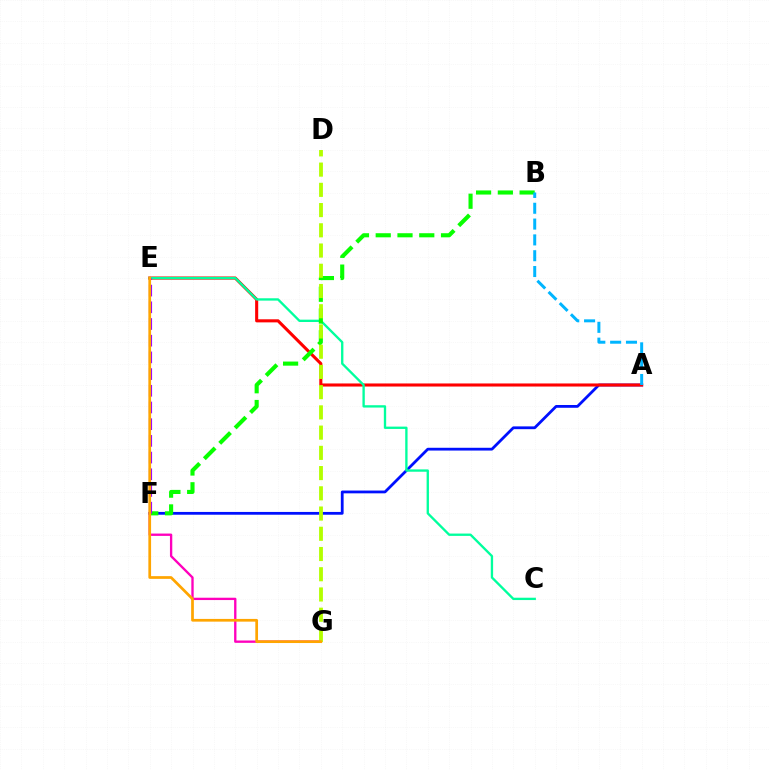{('A', 'F'): [{'color': '#0010ff', 'line_style': 'solid', 'thickness': 2.0}], ('F', 'G'): [{'color': '#ff00bd', 'line_style': 'solid', 'thickness': 1.68}], ('A', 'E'): [{'color': '#ff0000', 'line_style': 'solid', 'thickness': 2.22}], ('C', 'E'): [{'color': '#00ff9d', 'line_style': 'solid', 'thickness': 1.68}], ('B', 'F'): [{'color': '#08ff00', 'line_style': 'dashed', 'thickness': 2.96}], ('E', 'F'): [{'color': '#9b00ff', 'line_style': 'dashed', 'thickness': 2.27}], ('A', 'B'): [{'color': '#00b5ff', 'line_style': 'dashed', 'thickness': 2.15}], ('D', 'G'): [{'color': '#b3ff00', 'line_style': 'dashed', 'thickness': 2.75}], ('E', 'G'): [{'color': '#ffa500', 'line_style': 'solid', 'thickness': 1.96}]}